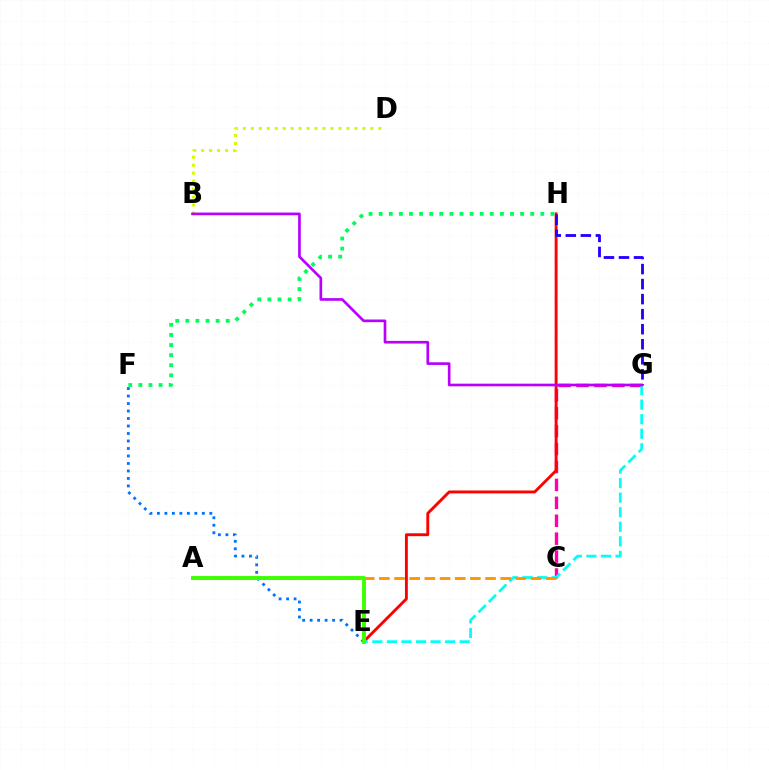{('B', 'D'): [{'color': '#d1ff00', 'line_style': 'dotted', 'thickness': 2.16}], ('C', 'G'): [{'color': '#ff00ac', 'line_style': 'dashed', 'thickness': 2.43}], ('E', 'H'): [{'color': '#ff0000', 'line_style': 'solid', 'thickness': 2.08}], ('G', 'H'): [{'color': '#2500ff', 'line_style': 'dashed', 'thickness': 2.04}], ('F', 'H'): [{'color': '#00ff5c', 'line_style': 'dotted', 'thickness': 2.75}], ('E', 'G'): [{'color': '#00fff6', 'line_style': 'dashed', 'thickness': 1.98}], ('A', 'C'): [{'color': '#ff9400', 'line_style': 'dashed', 'thickness': 2.06}], ('E', 'F'): [{'color': '#0074ff', 'line_style': 'dotted', 'thickness': 2.03}], ('B', 'G'): [{'color': '#b900ff', 'line_style': 'solid', 'thickness': 1.92}], ('A', 'E'): [{'color': '#3dff00', 'line_style': 'solid', 'thickness': 2.81}]}